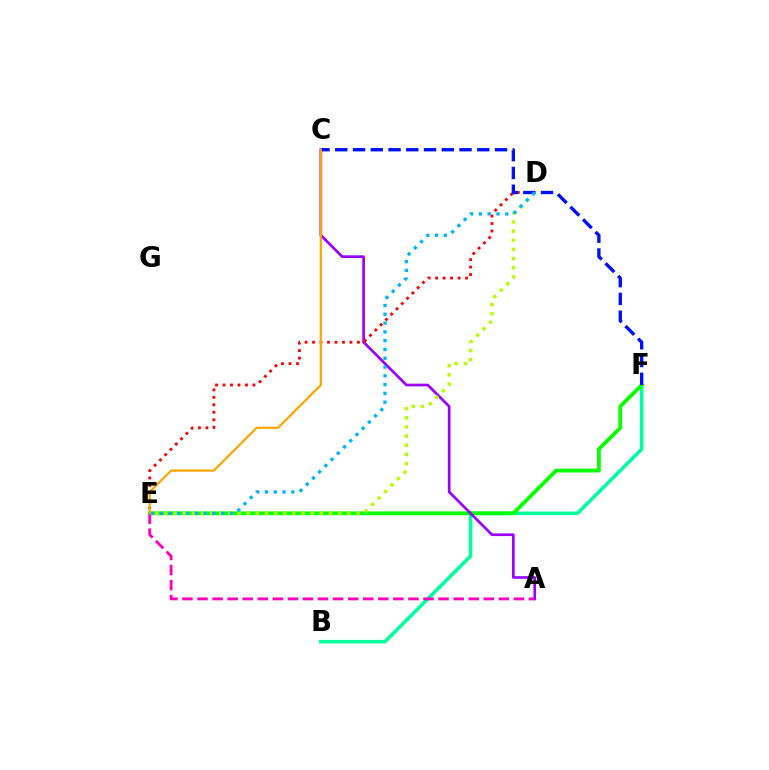{('B', 'F'): [{'color': '#00ff9d', 'line_style': 'solid', 'thickness': 2.55}], ('E', 'F'): [{'color': '#08ff00', 'line_style': 'solid', 'thickness': 2.73}], ('A', 'C'): [{'color': '#9b00ff', 'line_style': 'solid', 'thickness': 1.94}], ('D', 'E'): [{'color': '#ff0000', 'line_style': 'dotted', 'thickness': 2.03}, {'color': '#b3ff00', 'line_style': 'dotted', 'thickness': 2.48}, {'color': '#00b5ff', 'line_style': 'dotted', 'thickness': 2.39}], ('C', 'F'): [{'color': '#0010ff', 'line_style': 'dashed', 'thickness': 2.41}], ('A', 'E'): [{'color': '#ff00bd', 'line_style': 'dashed', 'thickness': 2.05}], ('C', 'E'): [{'color': '#ffa500', 'line_style': 'solid', 'thickness': 1.6}]}